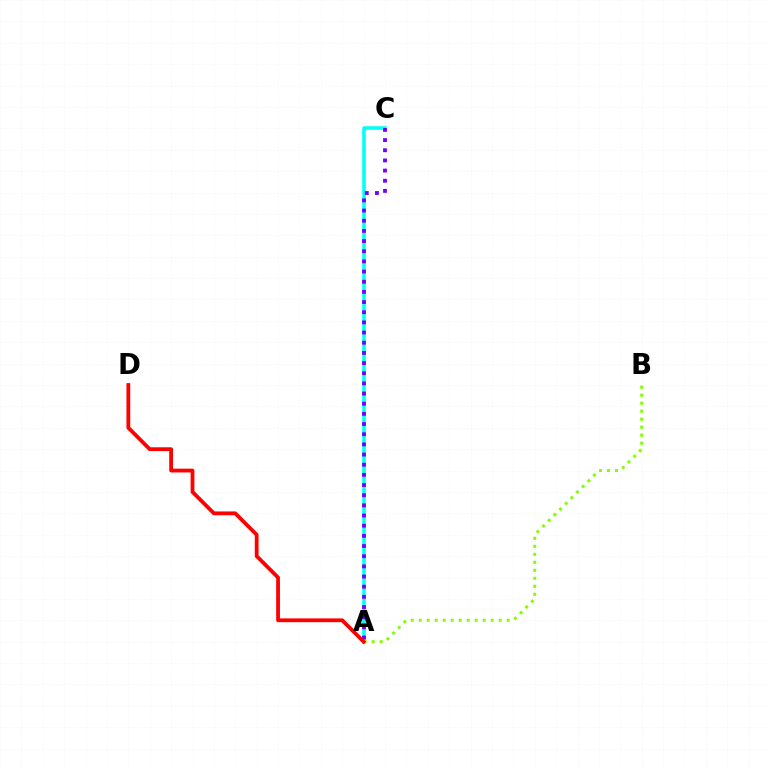{('A', 'C'): [{'color': '#00fff6', 'line_style': 'solid', 'thickness': 2.55}, {'color': '#7200ff', 'line_style': 'dotted', 'thickness': 2.76}], ('A', 'B'): [{'color': '#84ff00', 'line_style': 'dotted', 'thickness': 2.17}], ('A', 'D'): [{'color': '#ff0000', 'line_style': 'solid', 'thickness': 2.73}]}